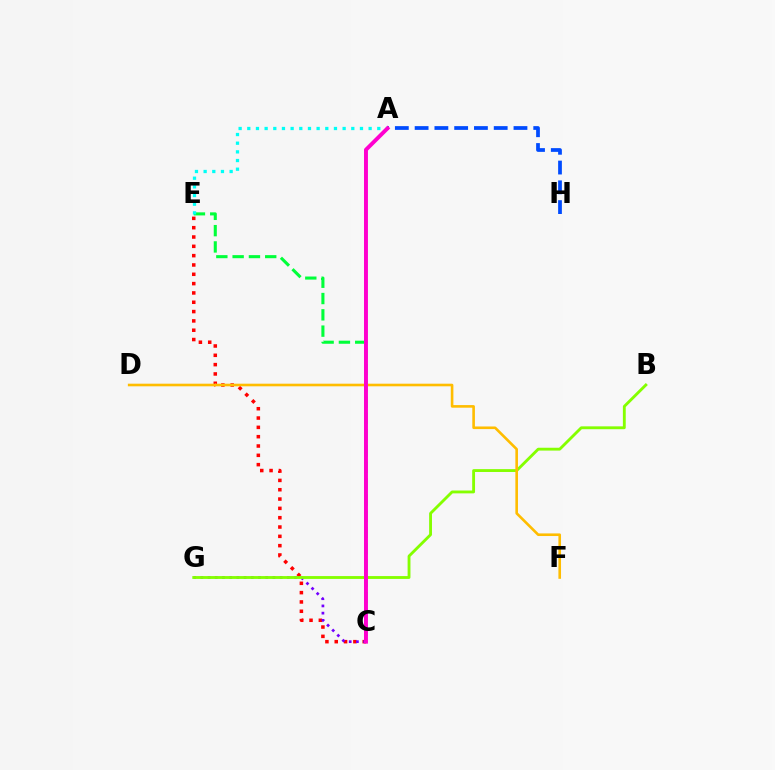{('C', 'E'): [{'color': '#00ff39', 'line_style': 'dashed', 'thickness': 2.21}, {'color': '#ff0000', 'line_style': 'dotted', 'thickness': 2.53}], ('A', 'E'): [{'color': '#00fff6', 'line_style': 'dotted', 'thickness': 2.35}], ('C', 'G'): [{'color': '#7200ff', 'line_style': 'dotted', 'thickness': 1.96}], ('A', 'H'): [{'color': '#004bff', 'line_style': 'dashed', 'thickness': 2.69}], ('B', 'G'): [{'color': '#84ff00', 'line_style': 'solid', 'thickness': 2.05}], ('D', 'F'): [{'color': '#ffbd00', 'line_style': 'solid', 'thickness': 1.88}], ('A', 'C'): [{'color': '#ff00cf', 'line_style': 'solid', 'thickness': 2.83}]}